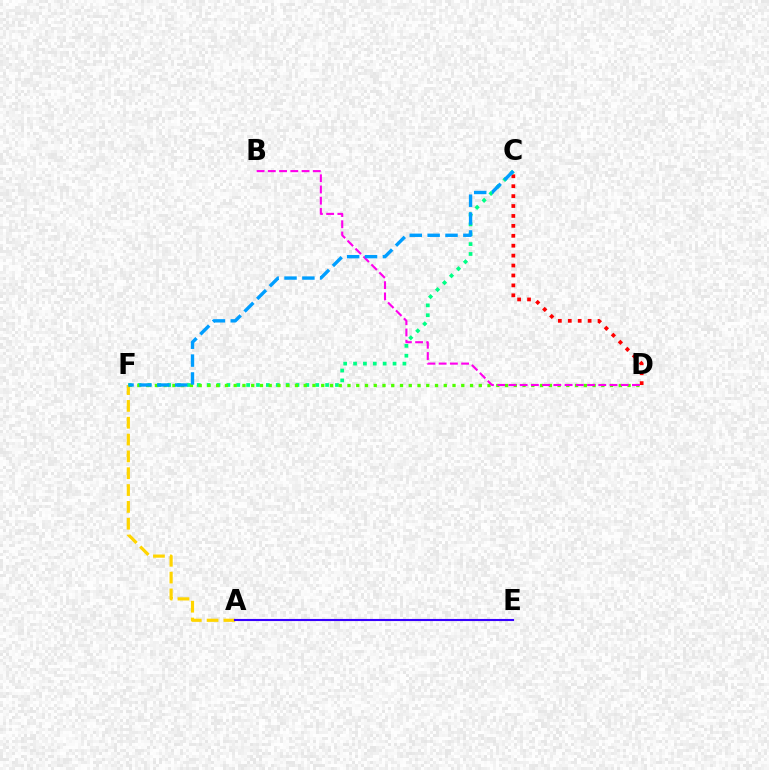{('C', 'D'): [{'color': '#ff0000', 'line_style': 'dotted', 'thickness': 2.7}], ('C', 'F'): [{'color': '#00ff86', 'line_style': 'dotted', 'thickness': 2.68}, {'color': '#009eff', 'line_style': 'dashed', 'thickness': 2.43}], ('A', 'F'): [{'color': '#ffd500', 'line_style': 'dashed', 'thickness': 2.29}], ('A', 'E'): [{'color': '#3700ff', 'line_style': 'solid', 'thickness': 1.52}], ('D', 'F'): [{'color': '#4fff00', 'line_style': 'dotted', 'thickness': 2.38}], ('B', 'D'): [{'color': '#ff00ed', 'line_style': 'dashed', 'thickness': 1.53}]}